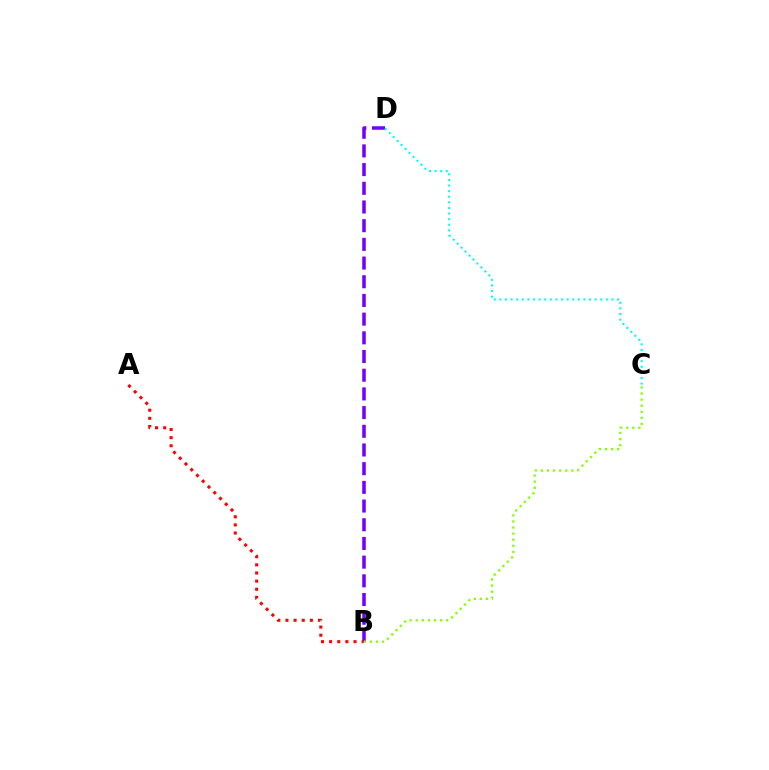{('B', 'D'): [{'color': '#7200ff', 'line_style': 'dashed', 'thickness': 2.54}], ('B', 'C'): [{'color': '#84ff00', 'line_style': 'dotted', 'thickness': 1.65}], ('C', 'D'): [{'color': '#00fff6', 'line_style': 'dotted', 'thickness': 1.52}], ('A', 'B'): [{'color': '#ff0000', 'line_style': 'dotted', 'thickness': 2.21}]}